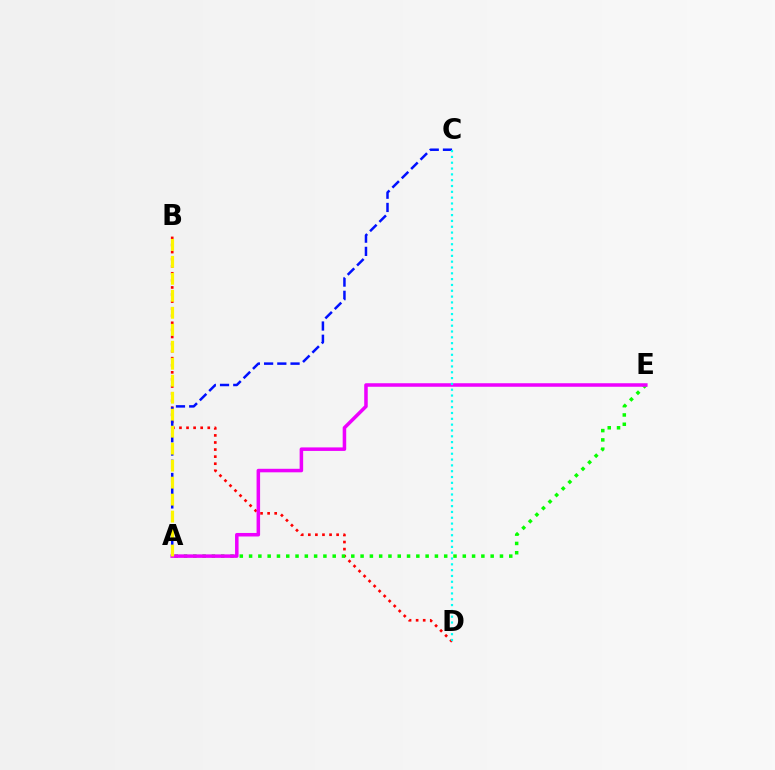{('B', 'D'): [{'color': '#ff0000', 'line_style': 'dotted', 'thickness': 1.92}], ('A', 'E'): [{'color': '#08ff00', 'line_style': 'dotted', 'thickness': 2.52}, {'color': '#ee00ff', 'line_style': 'solid', 'thickness': 2.54}], ('A', 'C'): [{'color': '#0010ff', 'line_style': 'dashed', 'thickness': 1.8}], ('C', 'D'): [{'color': '#00fff6', 'line_style': 'dotted', 'thickness': 1.58}], ('A', 'B'): [{'color': '#fcf500', 'line_style': 'dashed', 'thickness': 2.31}]}